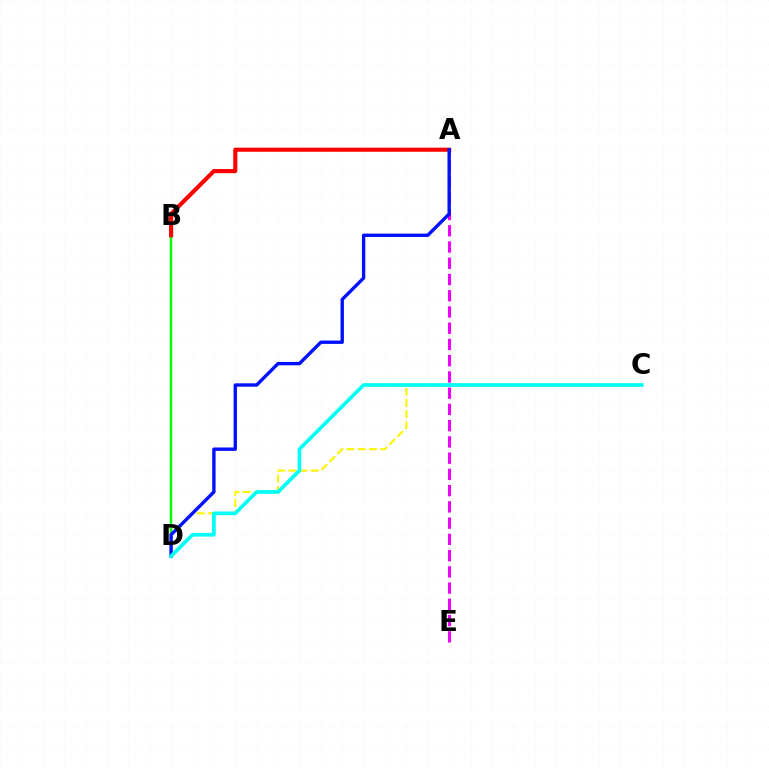{('B', 'D'): [{'color': '#08ff00', 'line_style': 'solid', 'thickness': 1.8}], ('C', 'D'): [{'color': '#fcf500', 'line_style': 'dashed', 'thickness': 1.52}, {'color': '#00fff6', 'line_style': 'solid', 'thickness': 2.65}], ('A', 'B'): [{'color': '#ff0000', 'line_style': 'solid', 'thickness': 2.96}], ('A', 'E'): [{'color': '#ee00ff', 'line_style': 'dashed', 'thickness': 2.21}], ('A', 'D'): [{'color': '#0010ff', 'line_style': 'solid', 'thickness': 2.42}]}